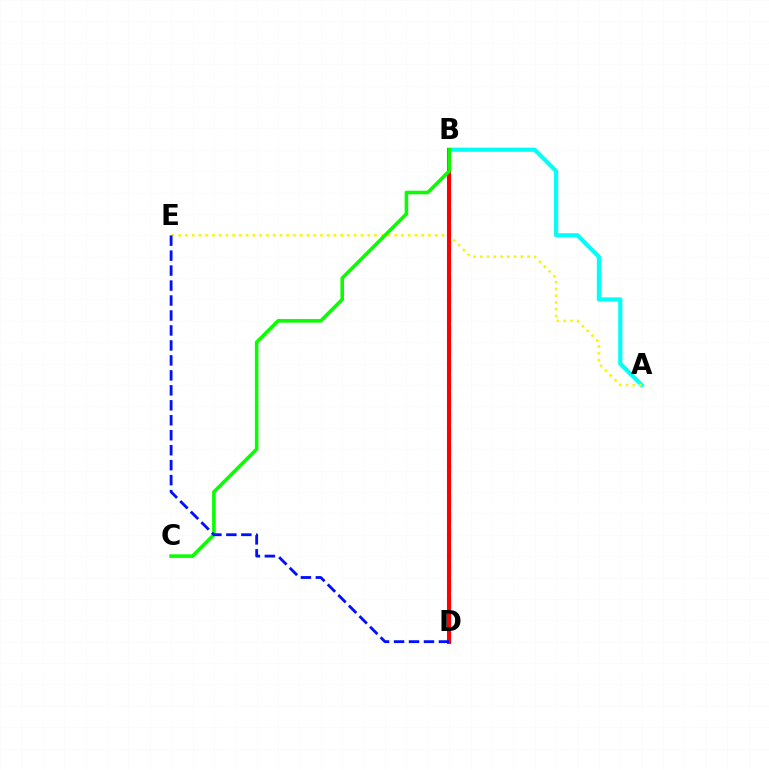{('A', 'B'): [{'color': '#00fff6', 'line_style': 'solid', 'thickness': 2.99}], ('B', 'D'): [{'color': '#ee00ff', 'line_style': 'dashed', 'thickness': 2.3}, {'color': '#ff0000', 'line_style': 'solid', 'thickness': 2.91}], ('A', 'E'): [{'color': '#fcf500', 'line_style': 'dotted', 'thickness': 1.83}], ('B', 'C'): [{'color': '#08ff00', 'line_style': 'solid', 'thickness': 2.57}], ('D', 'E'): [{'color': '#0010ff', 'line_style': 'dashed', 'thickness': 2.03}]}